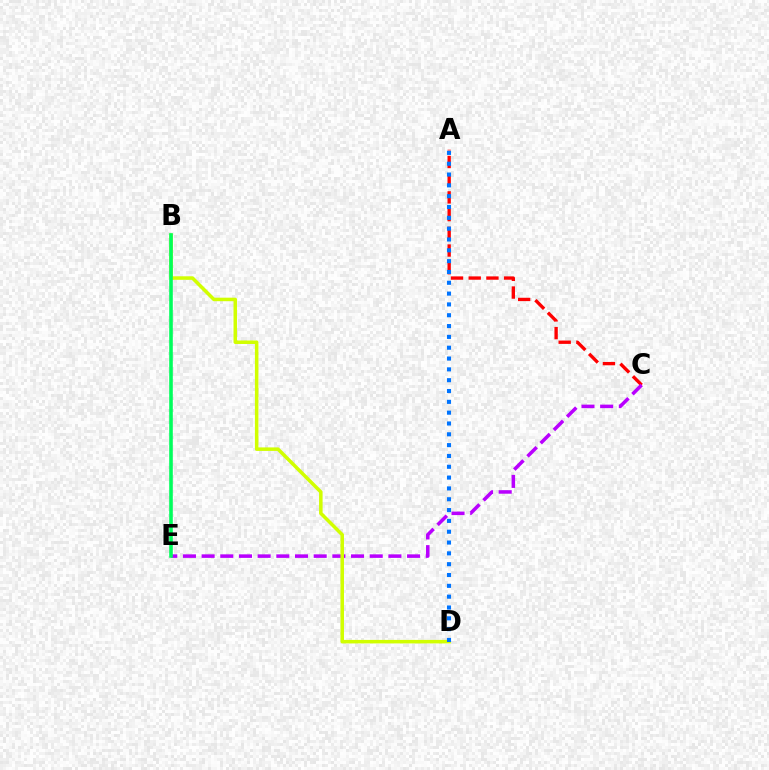{('A', 'C'): [{'color': '#ff0000', 'line_style': 'dashed', 'thickness': 2.4}], ('C', 'E'): [{'color': '#b900ff', 'line_style': 'dashed', 'thickness': 2.54}], ('B', 'D'): [{'color': '#d1ff00', 'line_style': 'solid', 'thickness': 2.54}], ('B', 'E'): [{'color': '#00ff5c', 'line_style': 'solid', 'thickness': 2.59}], ('A', 'D'): [{'color': '#0074ff', 'line_style': 'dotted', 'thickness': 2.94}]}